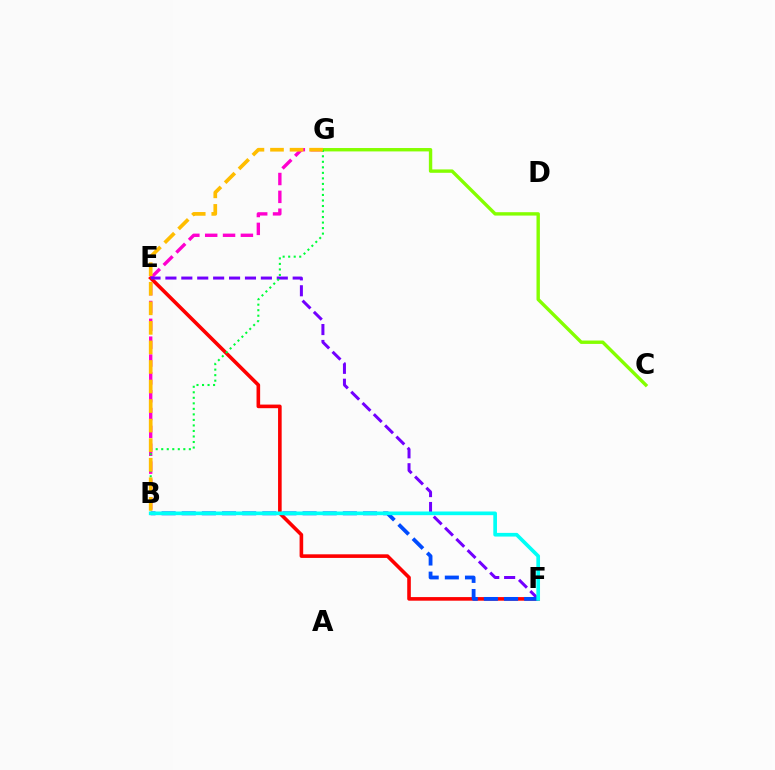{('E', 'F'): [{'color': '#ff0000', 'line_style': 'solid', 'thickness': 2.59}, {'color': '#7200ff', 'line_style': 'dashed', 'thickness': 2.16}], ('B', 'G'): [{'color': '#ff00cf', 'line_style': 'dashed', 'thickness': 2.42}, {'color': '#00ff39', 'line_style': 'dotted', 'thickness': 1.5}, {'color': '#ffbd00', 'line_style': 'dashed', 'thickness': 2.66}], ('C', 'G'): [{'color': '#84ff00', 'line_style': 'solid', 'thickness': 2.44}], ('B', 'F'): [{'color': '#004bff', 'line_style': 'dashed', 'thickness': 2.74}, {'color': '#00fff6', 'line_style': 'solid', 'thickness': 2.64}]}